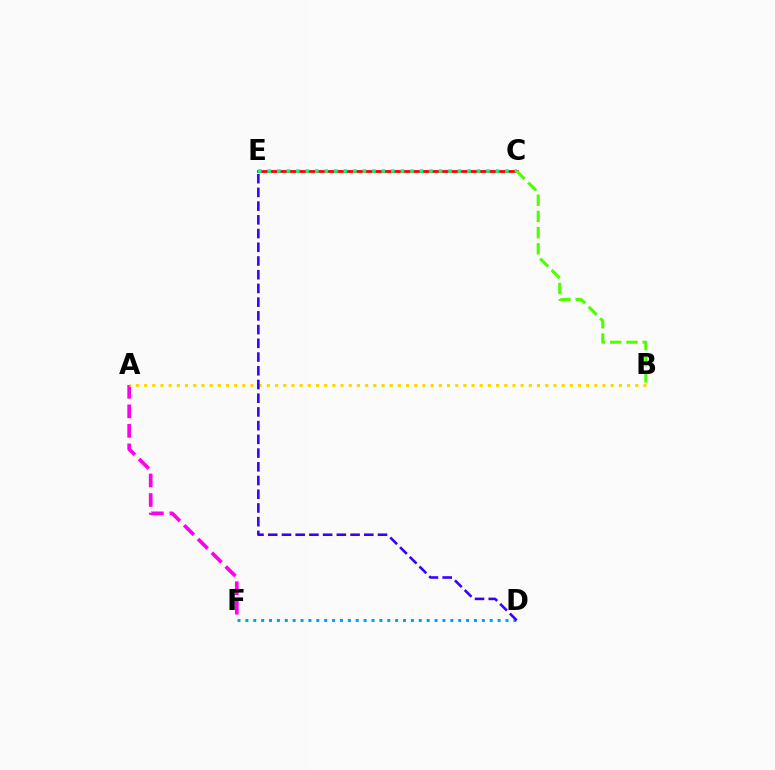{('C', 'E'): [{'color': '#ff0000', 'line_style': 'solid', 'thickness': 2.01}, {'color': '#00ff86', 'line_style': 'dotted', 'thickness': 2.58}], ('A', 'F'): [{'color': '#ff00ed', 'line_style': 'dashed', 'thickness': 2.65}], ('A', 'B'): [{'color': '#ffd500', 'line_style': 'dotted', 'thickness': 2.22}], ('D', 'F'): [{'color': '#009eff', 'line_style': 'dotted', 'thickness': 2.14}], ('D', 'E'): [{'color': '#3700ff', 'line_style': 'dashed', 'thickness': 1.86}], ('B', 'C'): [{'color': '#4fff00', 'line_style': 'dashed', 'thickness': 2.2}]}